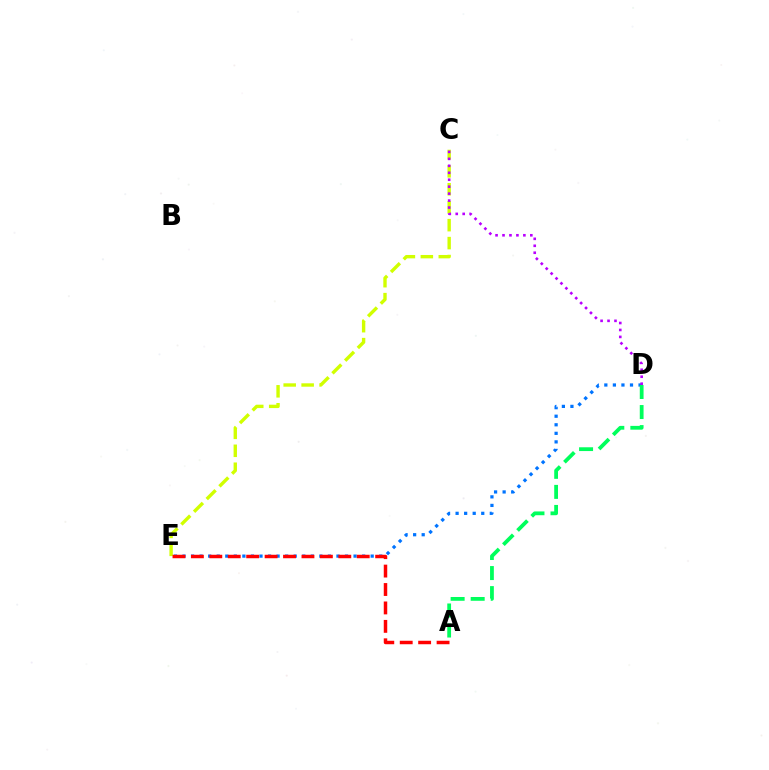{('C', 'E'): [{'color': '#d1ff00', 'line_style': 'dashed', 'thickness': 2.44}], ('D', 'E'): [{'color': '#0074ff', 'line_style': 'dotted', 'thickness': 2.32}], ('A', 'D'): [{'color': '#00ff5c', 'line_style': 'dashed', 'thickness': 2.72}], ('C', 'D'): [{'color': '#b900ff', 'line_style': 'dotted', 'thickness': 1.89}], ('A', 'E'): [{'color': '#ff0000', 'line_style': 'dashed', 'thickness': 2.5}]}